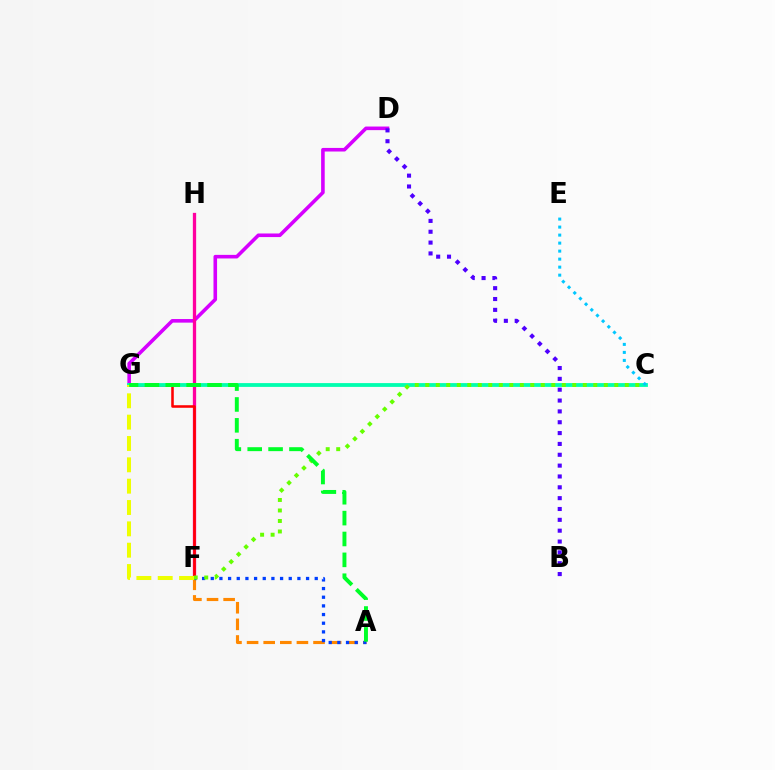{('D', 'G'): [{'color': '#d600ff', 'line_style': 'solid', 'thickness': 2.58}], ('F', 'H'): [{'color': '#ff00a0', 'line_style': 'solid', 'thickness': 2.37}], ('B', 'D'): [{'color': '#4f00ff', 'line_style': 'dotted', 'thickness': 2.95}], ('F', 'G'): [{'color': '#ff0000', 'line_style': 'solid', 'thickness': 1.84}, {'color': '#eeff00', 'line_style': 'dashed', 'thickness': 2.9}], ('A', 'F'): [{'color': '#ff8800', 'line_style': 'dashed', 'thickness': 2.26}, {'color': '#003fff', 'line_style': 'dotted', 'thickness': 2.35}], ('C', 'G'): [{'color': '#00ffaf', 'line_style': 'solid', 'thickness': 2.74}], ('C', 'F'): [{'color': '#66ff00', 'line_style': 'dotted', 'thickness': 2.85}], ('C', 'E'): [{'color': '#00c7ff', 'line_style': 'dotted', 'thickness': 2.18}], ('A', 'G'): [{'color': '#00ff27', 'line_style': 'dashed', 'thickness': 2.84}]}